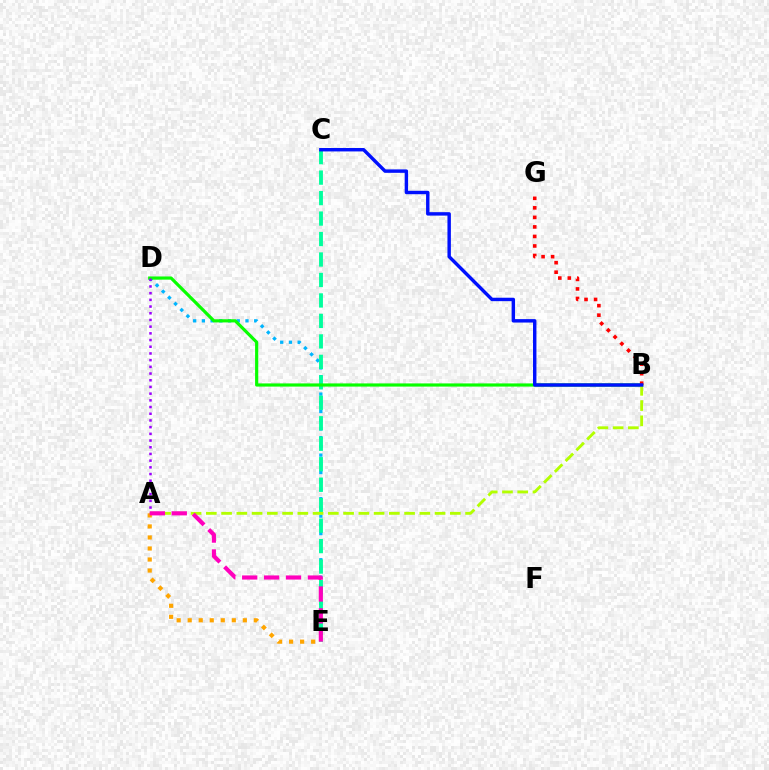{('D', 'E'): [{'color': '#00b5ff', 'line_style': 'dotted', 'thickness': 2.37}], ('C', 'E'): [{'color': '#00ff9d', 'line_style': 'dashed', 'thickness': 2.78}], ('B', 'D'): [{'color': '#08ff00', 'line_style': 'solid', 'thickness': 2.28}], ('B', 'G'): [{'color': '#ff0000', 'line_style': 'dotted', 'thickness': 2.59}], ('A', 'D'): [{'color': '#9b00ff', 'line_style': 'dotted', 'thickness': 1.82}], ('A', 'B'): [{'color': '#b3ff00', 'line_style': 'dashed', 'thickness': 2.07}], ('A', 'E'): [{'color': '#ffa500', 'line_style': 'dotted', 'thickness': 3.0}, {'color': '#ff00bd', 'line_style': 'dashed', 'thickness': 2.98}], ('B', 'C'): [{'color': '#0010ff', 'line_style': 'solid', 'thickness': 2.47}]}